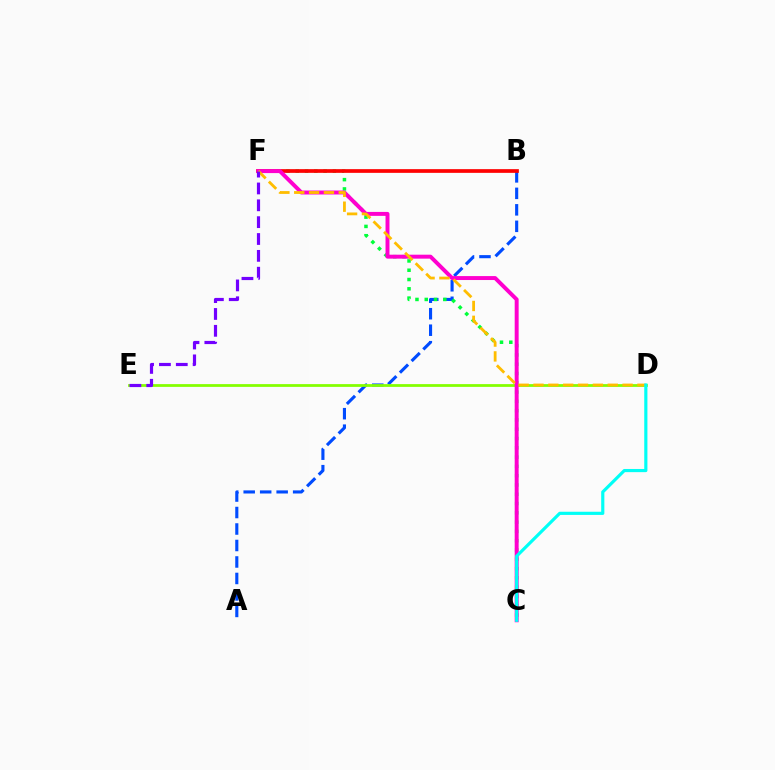{('A', 'B'): [{'color': '#004bff', 'line_style': 'dashed', 'thickness': 2.24}], ('D', 'E'): [{'color': '#84ff00', 'line_style': 'solid', 'thickness': 1.99}], ('C', 'F'): [{'color': '#00ff39', 'line_style': 'dotted', 'thickness': 2.52}, {'color': '#ff00cf', 'line_style': 'solid', 'thickness': 2.84}], ('B', 'F'): [{'color': '#ff0000', 'line_style': 'solid', 'thickness': 2.67}], ('D', 'F'): [{'color': '#ffbd00', 'line_style': 'dashed', 'thickness': 2.02}], ('E', 'F'): [{'color': '#7200ff', 'line_style': 'dashed', 'thickness': 2.29}], ('C', 'D'): [{'color': '#00fff6', 'line_style': 'solid', 'thickness': 2.28}]}